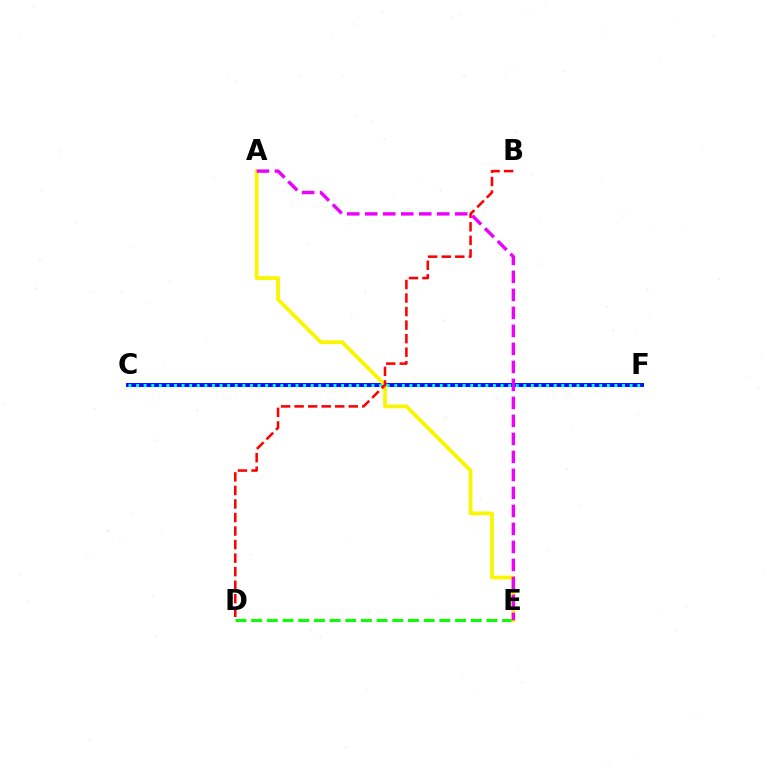{('C', 'F'): [{'color': '#0010ff', 'line_style': 'solid', 'thickness': 2.83}, {'color': '#00fff6', 'line_style': 'dotted', 'thickness': 2.06}], ('D', 'E'): [{'color': '#08ff00', 'line_style': 'dashed', 'thickness': 2.13}], ('A', 'E'): [{'color': '#fcf500', 'line_style': 'solid', 'thickness': 2.72}, {'color': '#ee00ff', 'line_style': 'dashed', 'thickness': 2.45}], ('B', 'D'): [{'color': '#ff0000', 'line_style': 'dashed', 'thickness': 1.84}]}